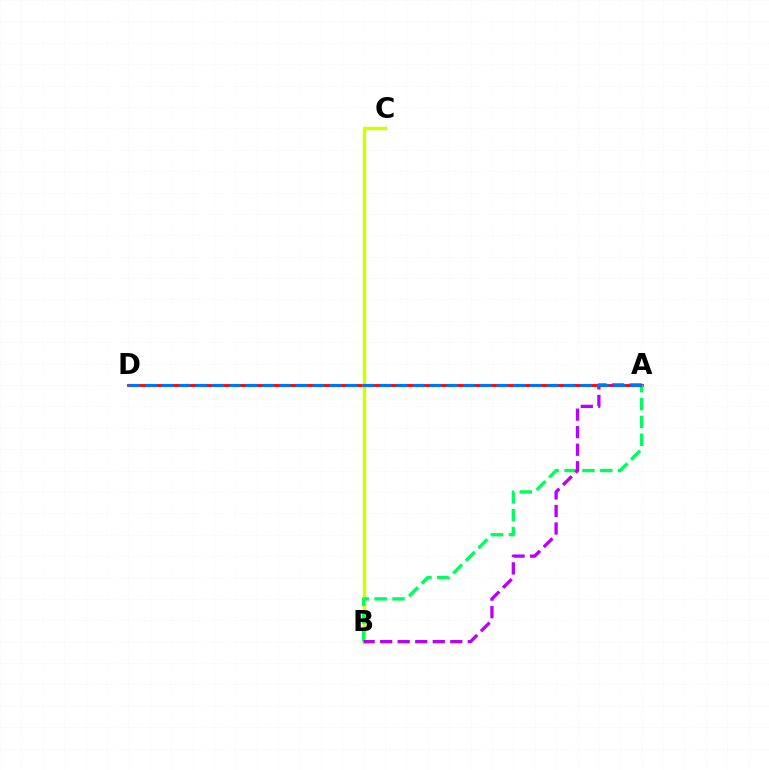{('A', 'D'): [{'color': '#ff0000', 'line_style': 'solid', 'thickness': 2.03}, {'color': '#0074ff', 'line_style': 'dashed', 'thickness': 2.27}], ('B', 'C'): [{'color': '#d1ff00', 'line_style': 'solid', 'thickness': 2.48}], ('A', 'B'): [{'color': '#00ff5c', 'line_style': 'dashed', 'thickness': 2.43}, {'color': '#b900ff', 'line_style': 'dashed', 'thickness': 2.38}]}